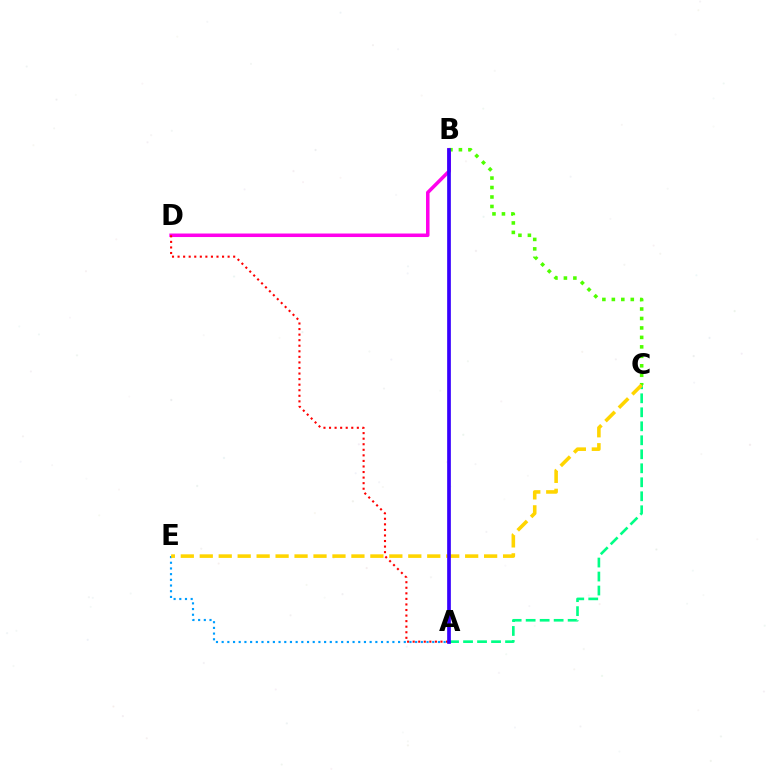{('A', 'C'): [{'color': '#00ff86', 'line_style': 'dashed', 'thickness': 1.9}], ('B', 'D'): [{'color': '#ff00ed', 'line_style': 'solid', 'thickness': 2.54}], ('B', 'C'): [{'color': '#4fff00', 'line_style': 'dotted', 'thickness': 2.57}], ('A', 'D'): [{'color': '#ff0000', 'line_style': 'dotted', 'thickness': 1.51}], ('A', 'E'): [{'color': '#009eff', 'line_style': 'dotted', 'thickness': 1.55}], ('C', 'E'): [{'color': '#ffd500', 'line_style': 'dashed', 'thickness': 2.58}], ('A', 'B'): [{'color': '#3700ff', 'line_style': 'solid', 'thickness': 2.66}]}